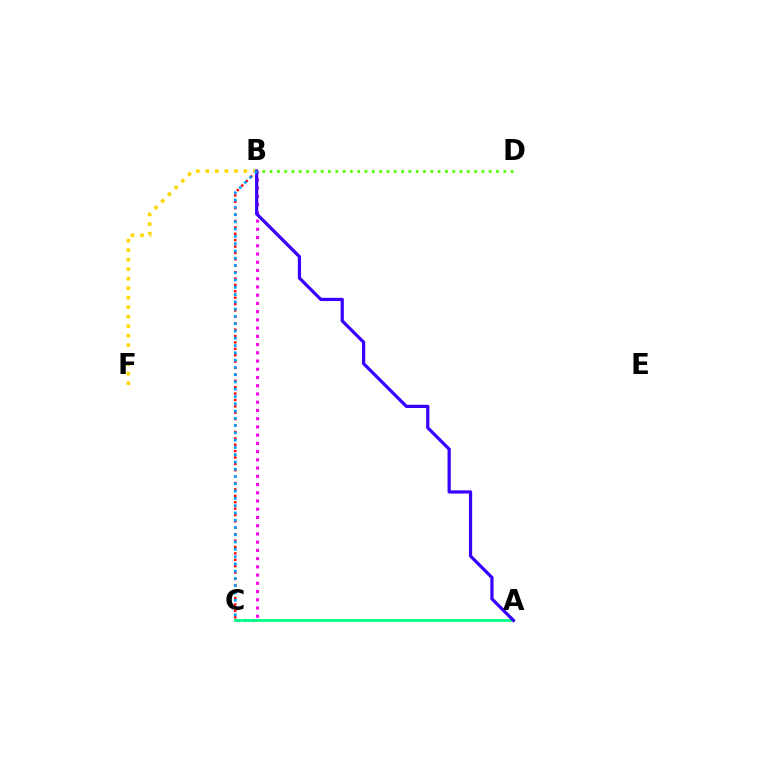{('B', 'C'): [{'color': '#ff0000', 'line_style': 'dotted', 'thickness': 1.74}, {'color': '#ff00ed', 'line_style': 'dotted', 'thickness': 2.24}, {'color': '#009eff', 'line_style': 'dotted', 'thickness': 1.98}], ('A', 'C'): [{'color': '#00ff86', 'line_style': 'solid', 'thickness': 2.0}], ('B', 'F'): [{'color': '#ffd500', 'line_style': 'dotted', 'thickness': 2.58}], ('A', 'B'): [{'color': '#3700ff', 'line_style': 'solid', 'thickness': 2.32}], ('B', 'D'): [{'color': '#4fff00', 'line_style': 'dotted', 'thickness': 1.98}]}